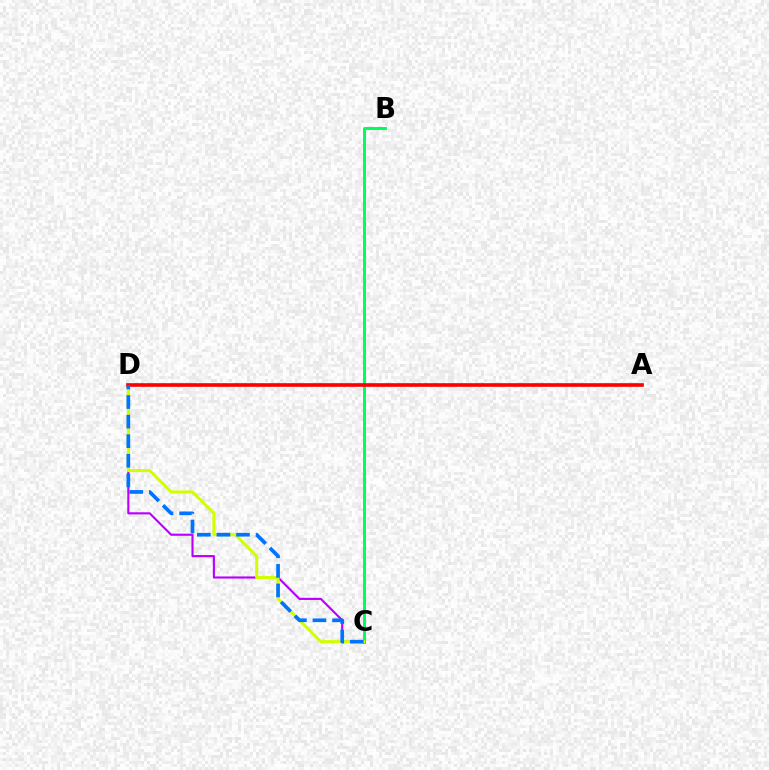{('C', 'D'): [{'color': '#b900ff', 'line_style': 'solid', 'thickness': 1.53}, {'color': '#d1ff00', 'line_style': 'solid', 'thickness': 2.19}, {'color': '#0074ff', 'line_style': 'dashed', 'thickness': 2.66}], ('B', 'C'): [{'color': '#00ff5c', 'line_style': 'solid', 'thickness': 2.16}], ('A', 'D'): [{'color': '#ff0000', 'line_style': 'solid', 'thickness': 2.62}]}